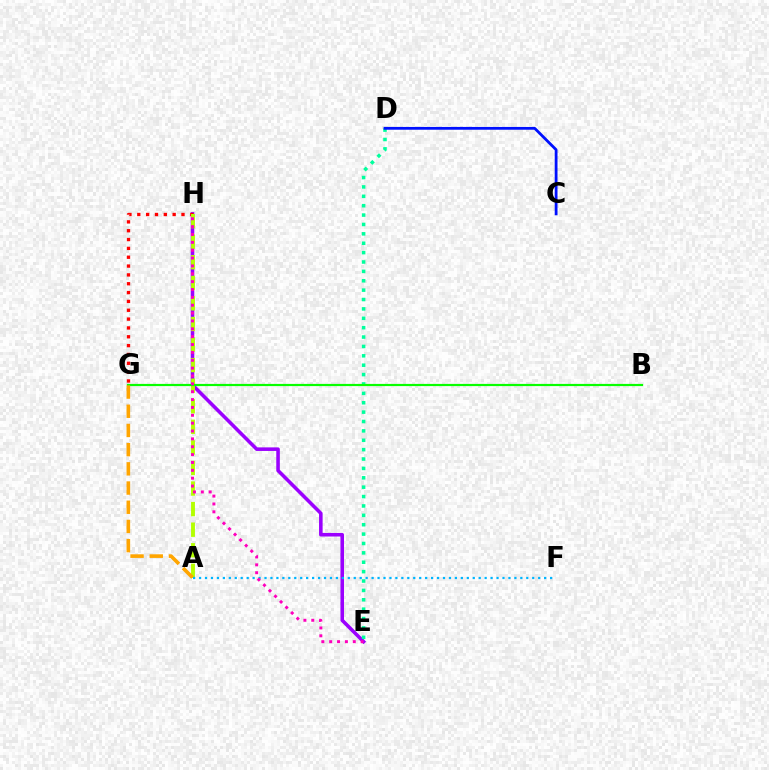{('E', 'H'): [{'color': '#9b00ff', 'line_style': 'solid', 'thickness': 2.57}, {'color': '#ff00bd', 'line_style': 'dotted', 'thickness': 2.14}], ('G', 'H'): [{'color': '#ff0000', 'line_style': 'dotted', 'thickness': 2.4}], ('A', 'H'): [{'color': '#b3ff00', 'line_style': 'dashed', 'thickness': 2.79}], ('A', 'F'): [{'color': '#00b5ff', 'line_style': 'dotted', 'thickness': 1.62}], ('D', 'E'): [{'color': '#00ff9d', 'line_style': 'dotted', 'thickness': 2.55}], ('B', 'G'): [{'color': '#08ff00', 'line_style': 'solid', 'thickness': 1.58}], ('C', 'D'): [{'color': '#0010ff', 'line_style': 'solid', 'thickness': 2.01}], ('A', 'G'): [{'color': '#ffa500', 'line_style': 'dashed', 'thickness': 2.61}]}